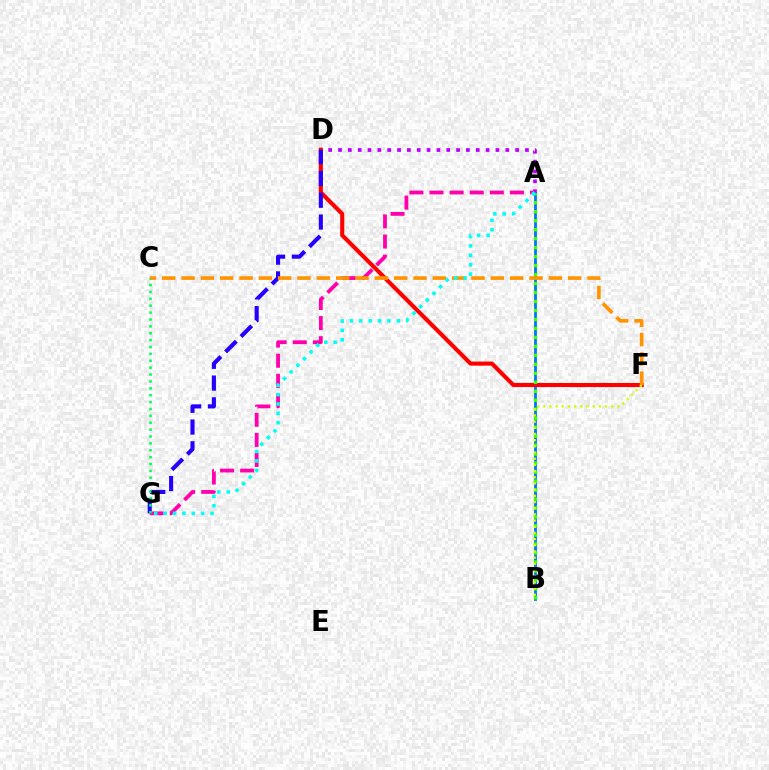{('A', 'D'): [{'color': '#b900ff', 'line_style': 'dotted', 'thickness': 2.67}], ('A', 'B'): [{'color': '#0074ff', 'line_style': 'solid', 'thickness': 2.0}, {'color': '#3dff00', 'line_style': 'dotted', 'thickness': 2.44}], ('D', 'F'): [{'color': '#ff0000', 'line_style': 'solid', 'thickness': 2.95}], ('A', 'G'): [{'color': '#ff00ac', 'line_style': 'dashed', 'thickness': 2.73}, {'color': '#00fff6', 'line_style': 'dotted', 'thickness': 2.55}], ('B', 'F'): [{'color': '#d1ff00', 'line_style': 'dotted', 'thickness': 1.68}], ('D', 'G'): [{'color': '#2500ff', 'line_style': 'dashed', 'thickness': 2.96}], ('C', 'F'): [{'color': '#ff9400', 'line_style': 'dashed', 'thickness': 2.63}], ('C', 'G'): [{'color': '#00ff5c', 'line_style': 'dotted', 'thickness': 1.87}]}